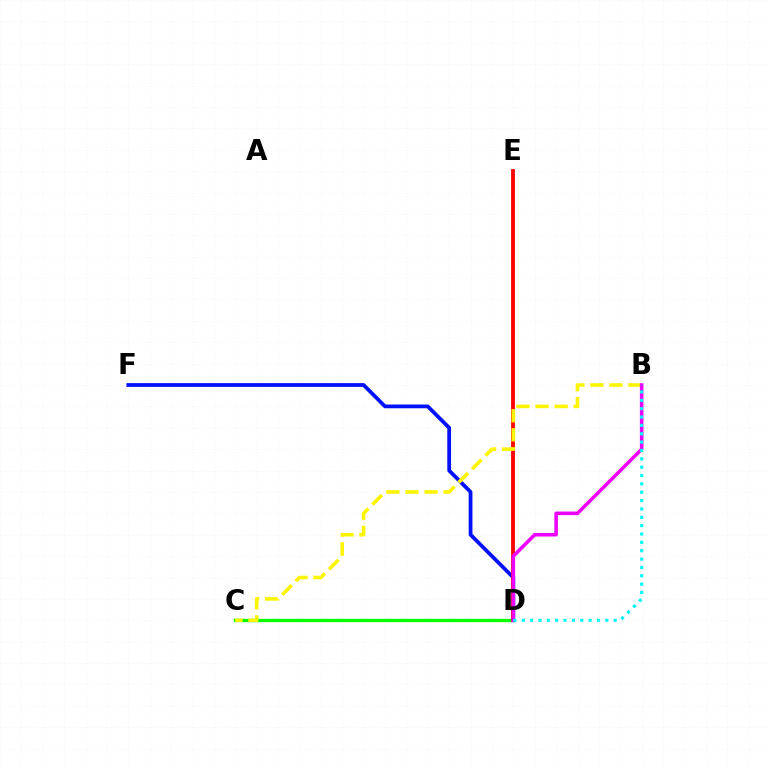{('D', 'F'): [{'color': '#0010ff', 'line_style': 'solid', 'thickness': 2.71}], ('C', 'D'): [{'color': '#08ff00', 'line_style': 'solid', 'thickness': 2.4}], ('D', 'E'): [{'color': '#ff0000', 'line_style': 'solid', 'thickness': 2.73}], ('B', 'C'): [{'color': '#fcf500', 'line_style': 'dashed', 'thickness': 2.59}], ('B', 'D'): [{'color': '#ee00ff', 'line_style': 'solid', 'thickness': 2.57}, {'color': '#00fff6', 'line_style': 'dotted', 'thickness': 2.27}]}